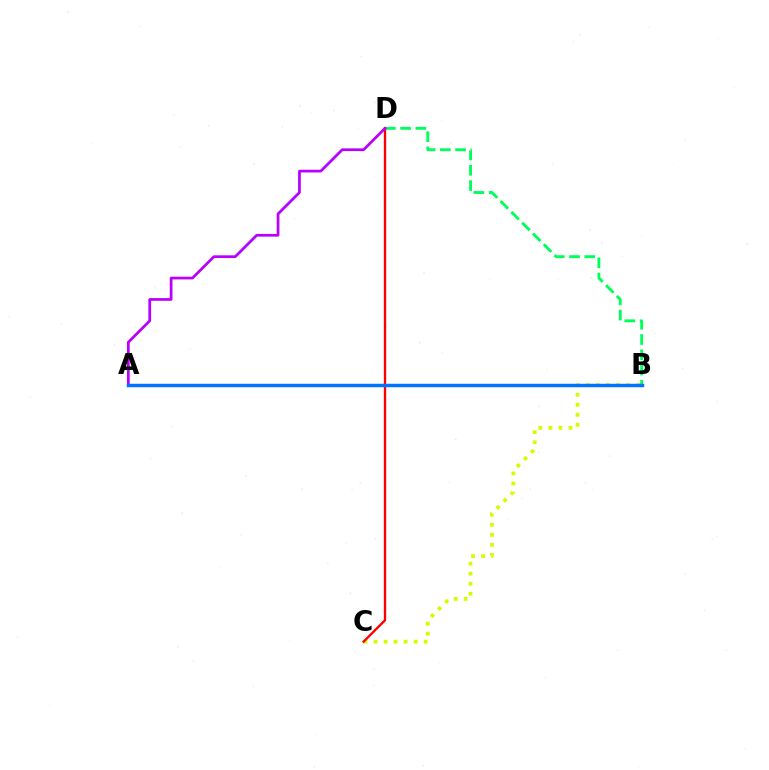{('B', 'C'): [{'color': '#d1ff00', 'line_style': 'dotted', 'thickness': 2.73}], ('B', 'D'): [{'color': '#00ff5c', 'line_style': 'dashed', 'thickness': 2.07}], ('C', 'D'): [{'color': '#ff0000', 'line_style': 'solid', 'thickness': 1.68}], ('A', 'D'): [{'color': '#b900ff', 'line_style': 'solid', 'thickness': 1.96}], ('A', 'B'): [{'color': '#0074ff', 'line_style': 'solid', 'thickness': 2.48}]}